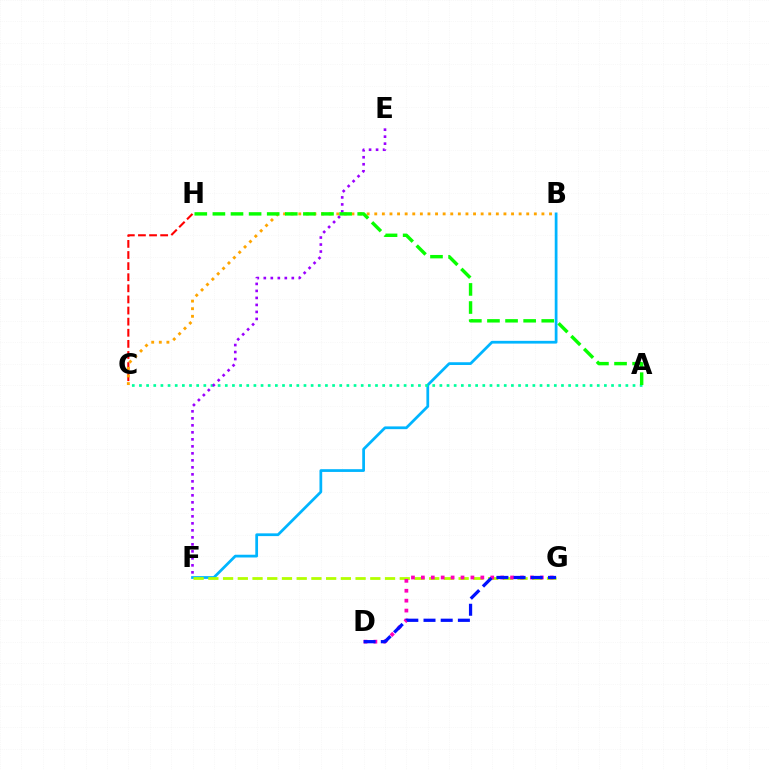{('B', 'F'): [{'color': '#00b5ff', 'line_style': 'solid', 'thickness': 1.98}], ('F', 'G'): [{'color': '#b3ff00', 'line_style': 'dashed', 'thickness': 2.0}], ('C', 'H'): [{'color': '#ff0000', 'line_style': 'dashed', 'thickness': 1.51}], ('D', 'G'): [{'color': '#ff00bd', 'line_style': 'dotted', 'thickness': 2.69}, {'color': '#0010ff', 'line_style': 'dashed', 'thickness': 2.34}], ('B', 'C'): [{'color': '#ffa500', 'line_style': 'dotted', 'thickness': 2.06}], ('A', 'C'): [{'color': '#00ff9d', 'line_style': 'dotted', 'thickness': 1.94}], ('E', 'F'): [{'color': '#9b00ff', 'line_style': 'dotted', 'thickness': 1.9}], ('A', 'H'): [{'color': '#08ff00', 'line_style': 'dashed', 'thickness': 2.46}]}